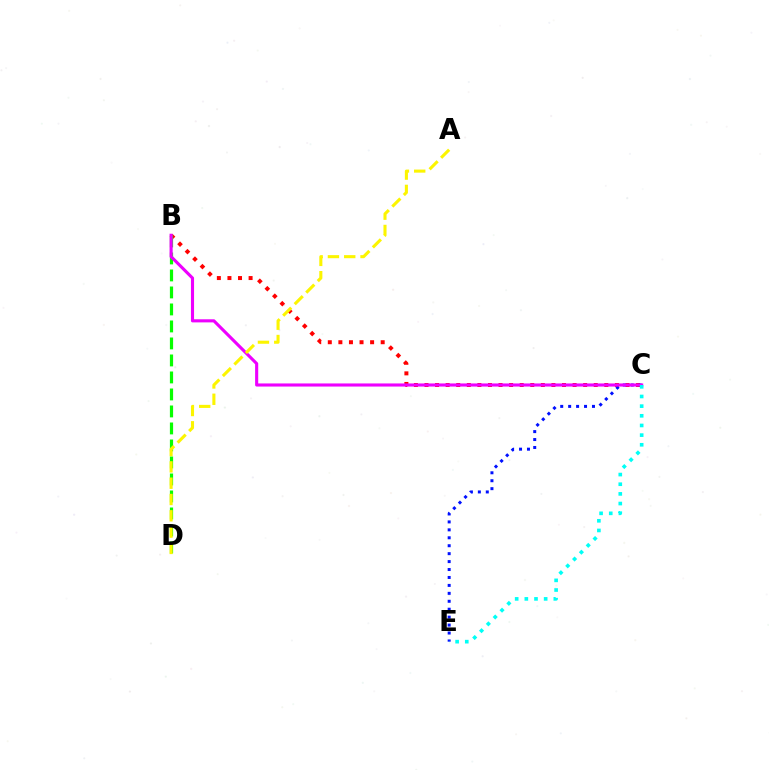{('B', 'C'): [{'color': '#ff0000', 'line_style': 'dotted', 'thickness': 2.87}, {'color': '#ee00ff', 'line_style': 'solid', 'thickness': 2.24}], ('B', 'D'): [{'color': '#08ff00', 'line_style': 'dashed', 'thickness': 2.31}], ('C', 'E'): [{'color': '#0010ff', 'line_style': 'dotted', 'thickness': 2.16}, {'color': '#00fff6', 'line_style': 'dotted', 'thickness': 2.62}], ('A', 'D'): [{'color': '#fcf500', 'line_style': 'dashed', 'thickness': 2.22}]}